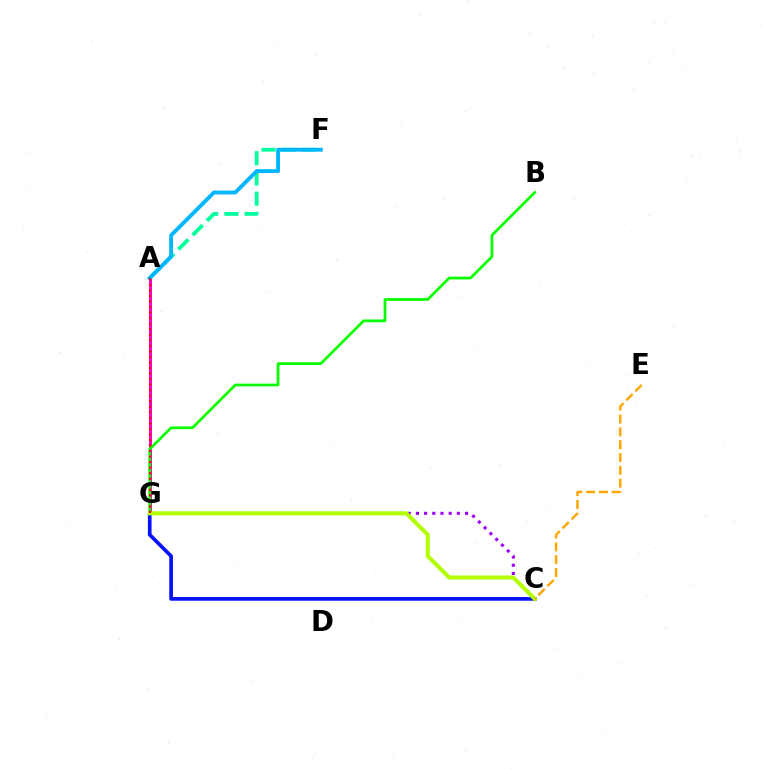{('A', 'G'): [{'color': '#ff00bd', 'line_style': 'solid', 'thickness': 2.2}, {'color': '#ff0000', 'line_style': 'dotted', 'thickness': 1.5}], ('B', 'G'): [{'color': '#08ff00', 'line_style': 'solid', 'thickness': 1.97}], ('C', 'G'): [{'color': '#0010ff', 'line_style': 'solid', 'thickness': 2.62}, {'color': '#9b00ff', 'line_style': 'dotted', 'thickness': 2.22}, {'color': '#b3ff00', 'line_style': 'solid', 'thickness': 2.93}], ('A', 'F'): [{'color': '#00ff9d', 'line_style': 'dashed', 'thickness': 2.75}, {'color': '#00b5ff', 'line_style': 'solid', 'thickness': 2.77}], ('C', 'E'): [{'color': '#ffa500', 'line_style': 'dashed', 'thickness': 1.74}]}